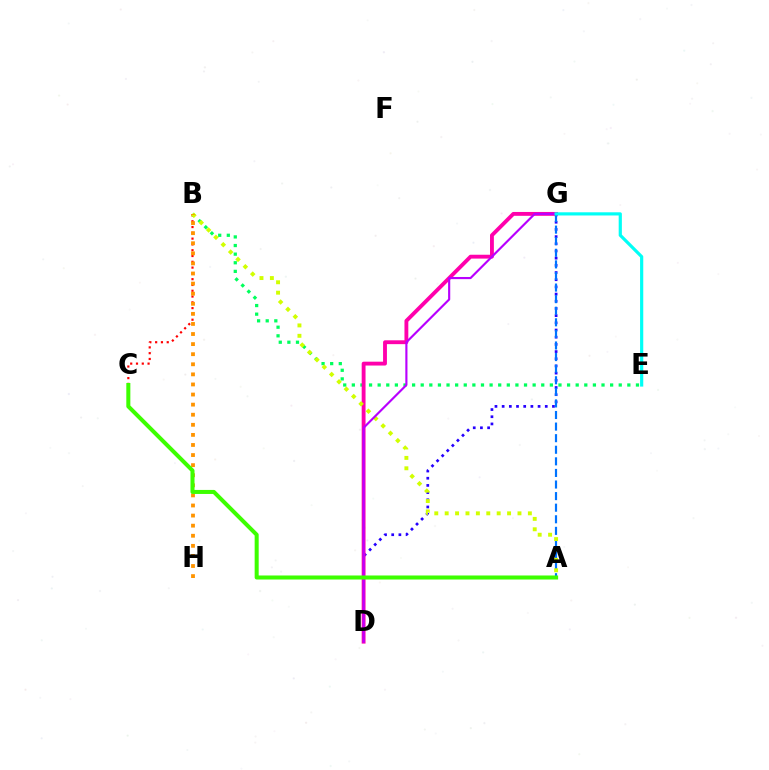{('B', 'C'): [{'color': '#ff0000', 'line_style': 'dotted', 'thickness': 1.57}], ('B', 'E'): [{'color': '#00ff5c', 'line_style': 'dotted', 'thickness': 2.34}], ('D', 'G'): [{'color': '#2500ff', 'line_style': 'dotted', 'thickness': 1.95}, {'color': '#ff00ac', 'line_style': 'solid', 'thickness': 2.78}, {'color': '#b900ff', 'line_style': 'solid', 'thickness': 1.54}], ('A', 'G'): [{'color': '#0074ff', 'line_style': 'dashed', 'thickness': 1.57}], ('A', 'B'): [{'color': '#d1ff00', 'line_style': 'dotted', 'thickness': 2.83}], ('E', 'G'): [{'color': '#00fff6', 'line_style': 'solid', 'thickness': 2.29}], ('B', 'H'): [{'color': '#ff9400', 'line_style': 'dotted', 'thickness': 2.74}], ('A', 'C'): [{'color': '#3dff00', 'line_style': 'solid', 'thickness': 2.9}]}